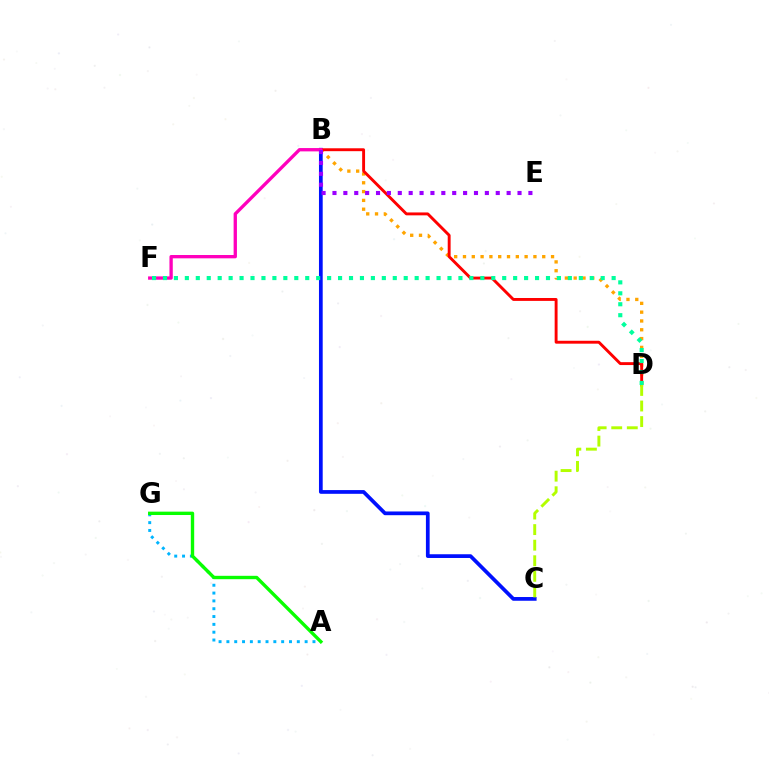{('B', 'C'): [{'color': '#0010ff', 'line_style': 'solid', 'thickness': 2.68}], ('B', 'D'): [{'color': '#ffa500', 'line_style': 'dotted', 'thickness': 2.39}, {'color': '#ff0000', 'line_style': 'solid', 'thickness': 2.09}], ('A', 'G'): [{'color': '#00b5ff', 'line_style': 'dotted', 'thickness': 2.13}, {'color': '#08ff00', 'line_style': 'solid', 'thickness': 2.43}], ('C', 'D'): [{'color': '#b3ff00', 'line_style': 'dashed', 'thickness': 2.12}], ('B', 'F'): [{'color': '#ff00bd', 'line_style': 'solid', 'thickness': 2.39}], ('B', 'E'): [{'color': '#9b00ff', 'line_style': 'dotted', 'thickness': 2.96}], ('D', 'F'): [{'color': '#00ff9d', 'line_style': 'dotted', 'thickness': 2.97}]}